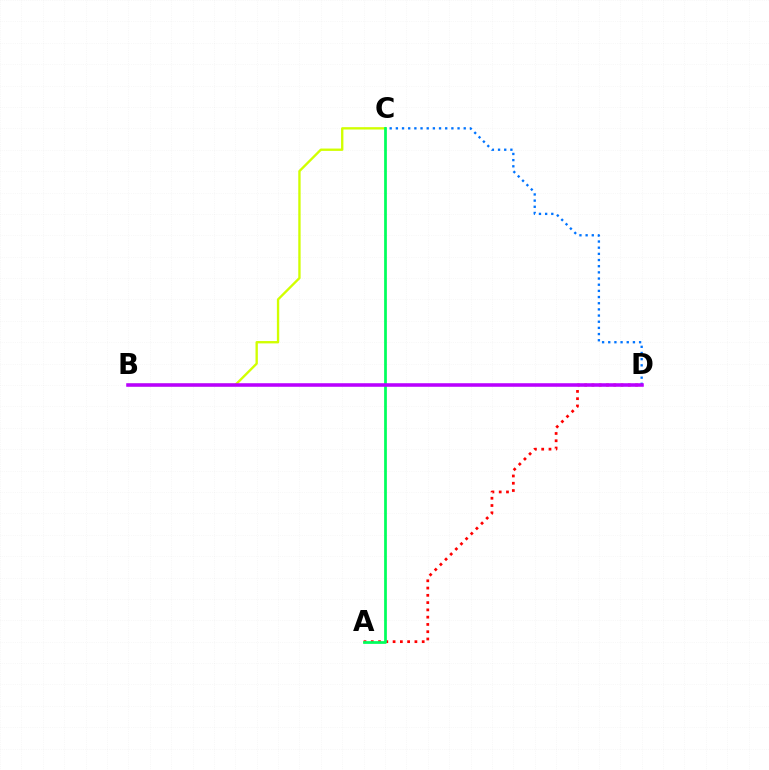{('B', 'C'): [{'color': '#d1ff00', 'line_style': 'solid', 'thickness': 1.69}], ('A', 'D'): [{'color': '#ff0000', 'line_style': 'dotted', 'thickness': 1.98}], ('C', 'D'): [{'color': '#0074ff', 'line_style': 'dotted', 'thickness': 1.68}], ('A', 'C'): [{'color': '#00ff5c', 'line_style': 'solid', 'thickness': 1.98}], ('B', 'D'): [{'color': '#b900ff', 'line_style': 'solid', 'thickness': 2.56}]}